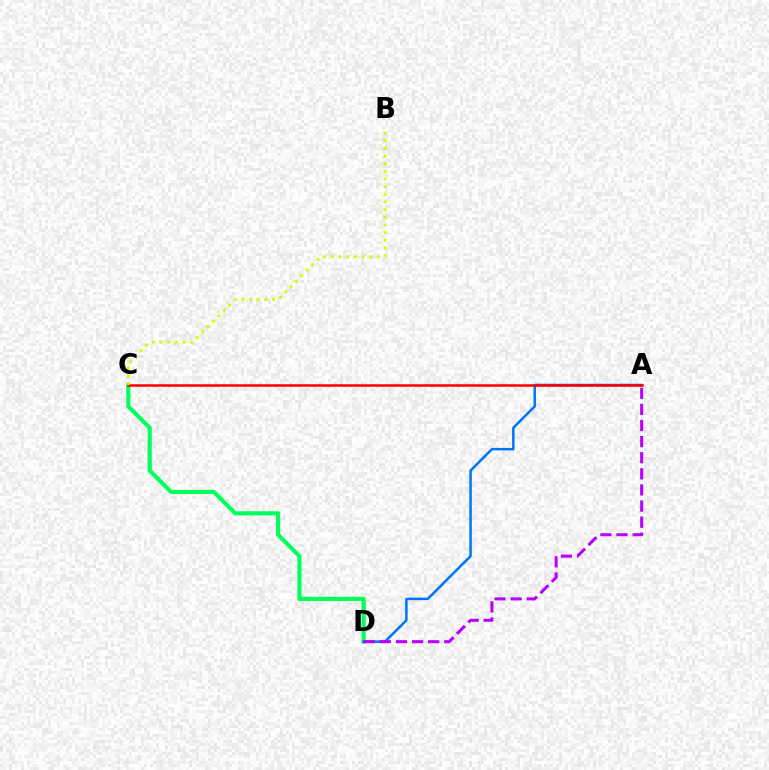{('C', 'D'): [{'color': '#00ff5c', 'line_style': 'solid', 'thickness': 2.97}], ('A', 'D'): [{'color': '#0074ff', 'line_style': 'solid', 'thickness': 1.8}, {'color': '#b900ff', 'line_style': 'dashed', 'thickness': 2.19}], ('A', 'C'): [{'color': '#ff0000', 'line_style': 'solid', 'thickness': 1.83}], ('B', 'C'): [{'color': '#d1ff00', 'line_style': 'dotted', 'thickness': 2.08}]}